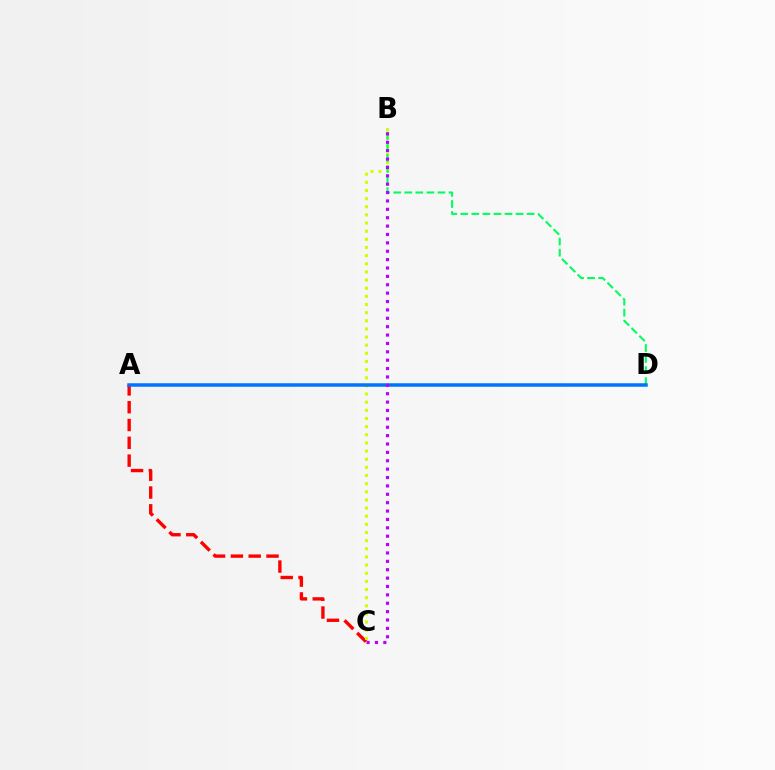{('A', 'C'): [{'color': '#ff0000', 'line_style': 'dashed', 'thickness': 2.42}], ('B', 'C'): [{'color': '#d1ff00', 'line_style': 'dotted', 'thickness': 2.21}, {'color': '#b900ff', 'line_style': 'dotted', 'thickness': 2.28}], ('B', 'D'): [{'color': '#00ff5c', 'line_style': 'dashed', 'thickness': 1.5}], ('A', 'D'): [{'color': '#0074ff', 'line_style': 'solid', 'thickness': 2.52}]}